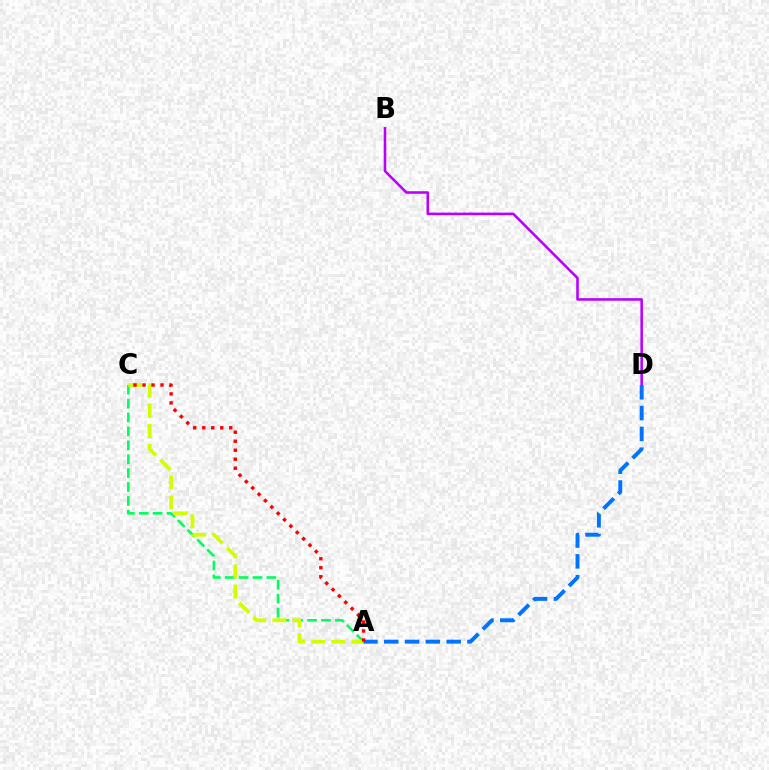{('A', 'C'): [{'color': '#00ff5c', 'line_style': 'dashed', 'thickness': 1.89}, {'color': '#d1ff00', 'line_style': 'dashed', 'thickness': 2.73}, {'color': '#ff0000', 'line_style': 'dotted', 'thickness': 2.44}], ('B', 'D'): [{'color': '#b900ff', 'line_style': 'solid', 'thickness': 1.84}], ('A', 'D'): [{'color': '#0074ff', 'line_style': 'dashed', 'thickness': 2.83}]}